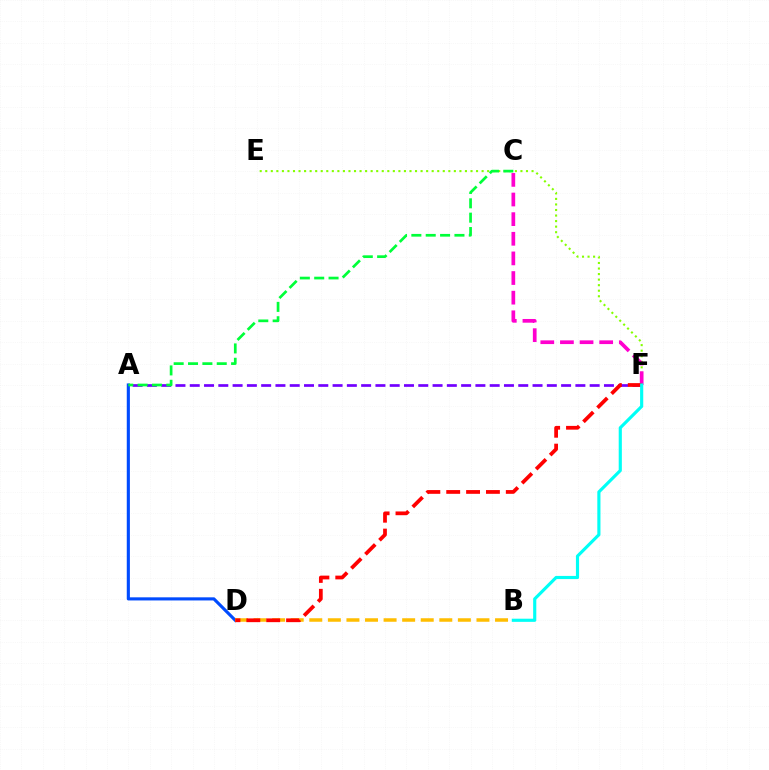{('A', 'F'): [{'color': '#7200ff', 'line_style': 'dashed', 'thickness': 1.94}], ('E', 'F'): [{'color': '#84ff00', 'line_style': 'dotted', 'thickness': 1.51}], ('C', 'F'): [{'color': '#ff00cf', 'line_style': 'dashed', 'thickness': 2.67}], ('A', 'D'): [{'color': '#004bff', 'line_style': 'solid', 'thickness': 2.25}], ('B', 'D'): [{'color': '#ffbd00', 'line_style': 'dashed', 'thickness': 2.52}], ('D', 'F'): [{'color': '#ff0000', 'line_style': 'dashed', 'thickness': 2.7}], ('B', 'F'): [{'color': '#00fff6', 'line_style': 'solid', 'thickness': 2.27}], ('A', 'C'): [{'color': '#00ff39', 'line_style': 'dashed', 'thickness': 1.95}]}